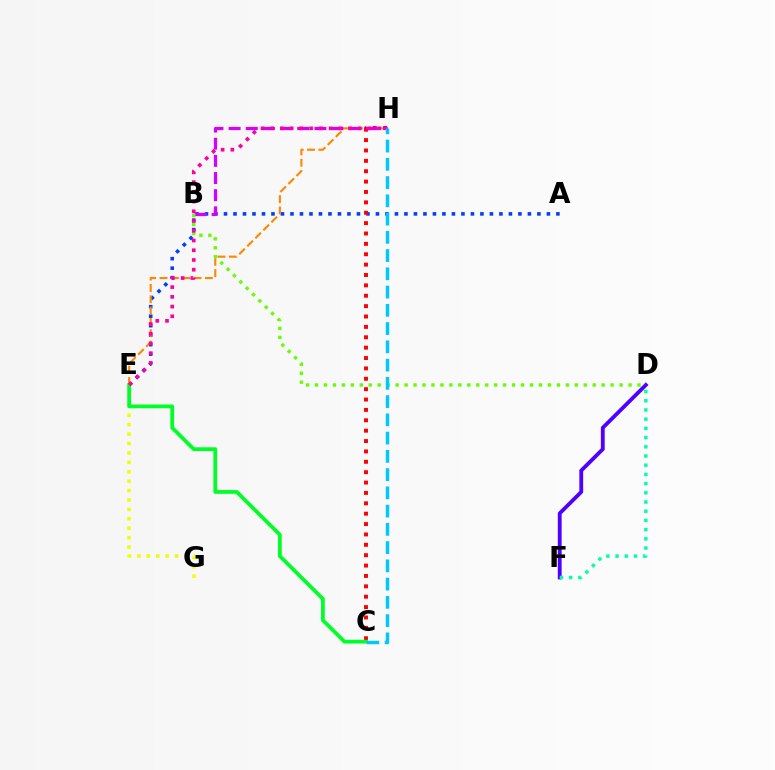{('D', 'F'): [{'color': '#4f00ff', 'line_style': 'solid', 'thickness': 2.75}, {'color': '#00ffaf', 'line_style': 'dotted', 'thickness': 2.5}], ('A', 'E'): [{'color': '#003fff', 'line_style': 'dotted', 'thickness': 2.58}], ('E', 'H'): [{'color': '#ff8800', 'line_style': 'dashed', 'thickness': 1.54}, {'color': '#ff00a0', 'line_style': 'dotted', 'thickness': 2.64}], ('E', 'G'): [{'color': '#eeff00', 'line_style': 'dotted', 'thickness': 2.56}], ('C', 'H'): [{'color': '#ff0000', 'line_style': 'dotted', 'thickness': 2.82}, {'color': '#00c7ff', 'line_style': 'dashed', 'thickness': 2.48}], ('B', 'H'): [{'color': '#d600ff', 'line_style': 'dashed', 'thickness': 2.33}], ('C', 'E'): [{'color': '#00ff27', 'line_style': 'solid', 'thickness': 2.71}], ('B', 'D'): [{'color': '#66ff00', 'line_style': 'dotted', 'thickness': 2.43}]}